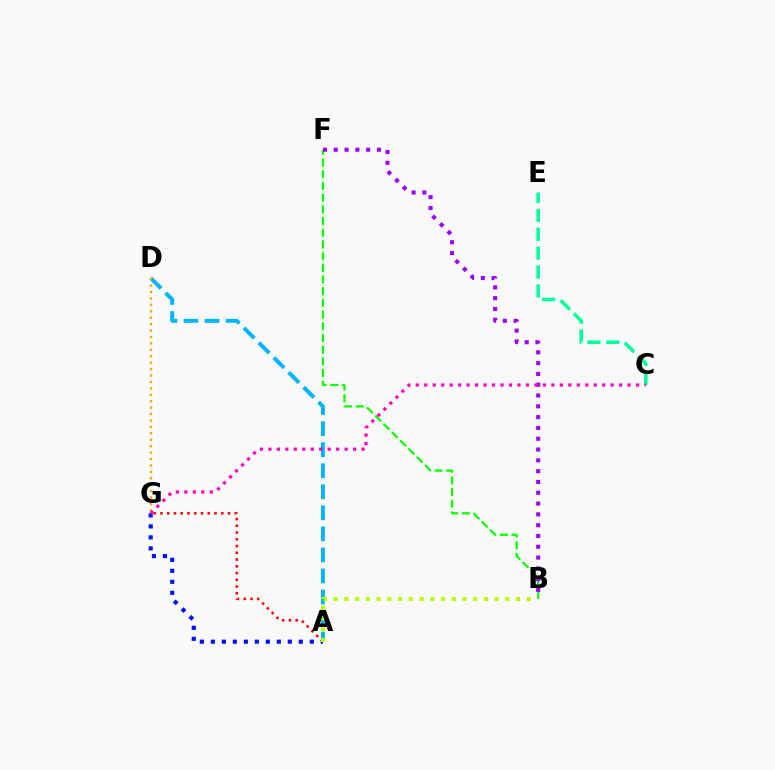{('C', 'E'): [{'color': '#00ff9d', 'line_style': 'dashed', 'thickness': 2.57}], ('A', 'D'): [{'color': '#00b5ff', 'line_style': 'dashed', 'thickness': 2.86}], ('A', 'G'): [{'color': '#ff0000', 'line_style': 'dotted', 'thickness': 1.83}, {'color': '#0010ff', 'line_style': 'dotted', 'thickness': 2.99}], ('D', 'G'): [{'color': '#ffa500', 'line_style': 'dotted', 'thickness': 1.75}], ('B', 'F'): [{'color': '#08ff00', 'line_style': 'dashed', 'thickness': 1.59}, {'color': '#9b00ff', 'line_style': 'dotted', 'thickness': 2.94}], ('A', 'B'): [{'color': '#b3ff00', 'line_style': 'dotted', 'thickness': 2.92}], ('C', 'G'): [{'color': '#ff00bd', 'line_style': 'dotted', 'thickness': 2.3}]}